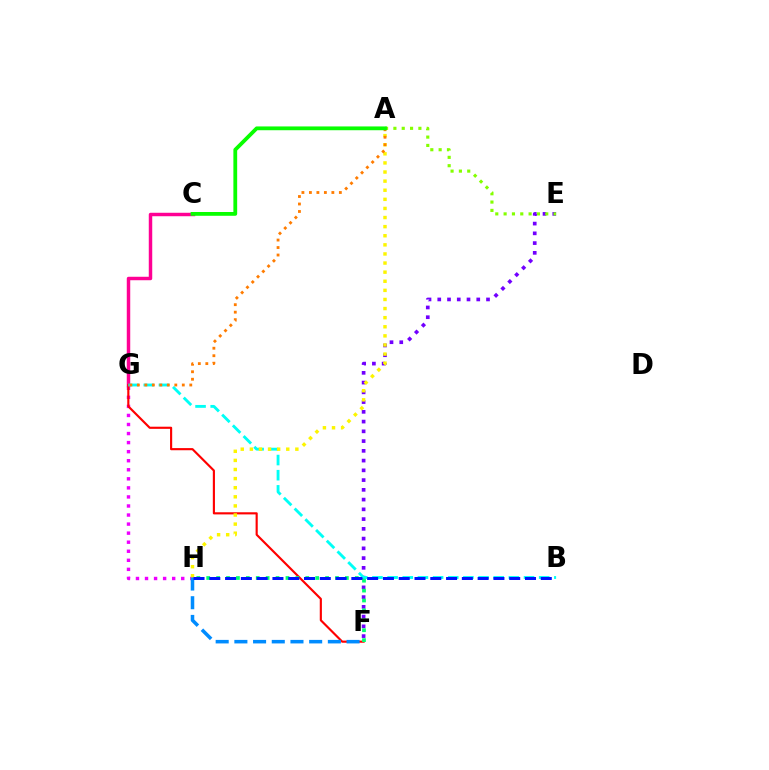{('C', 'G'): [{'color': '#ff0094', 'line_style': 'solid', 'thickness': 2.49}], ('E', 'F'): [{'color': '#7200ff', 'line_style': 'dotted', 'thickness': 2.65}], ('G', 'H'): [{'color': '#ee00ff', 'line_style': 'dotted', 'thickness': 2.46}], ('F', 'G'): [{'color': '#ff0000', 'line_style': 'solid', 'thickness': 1.54}], ('A', 'E'): [{'color': '#84ff00', 'line_style': 'dotted', 'thickness': 2.26}], ('B', 'G'): [{'color': '#00fff6', 'line_style': 'dashed', 'thickness': 2.06}], ('A', 'H'): [{'color': '#fcf500', 'line_style': 'dotted', 'thickness': 2.47}], ('A', 'G'): [{'color': '#ff7c00', 'line_style': 'dotted', 'thickness': 2.03}], ('A', 'C'): [{'color': '#08ff00', 'line_style': 'solid', 'thickness': 2.73}], ('F', 'H'): [{'color': '#008cff', 'line_style': 'dashed', 'thickness': 2.54}, {'color': '#00ff74', 'line_style': 'dotted', 'thickness': 2.69}], ('B', 'H'): [{'color': '#0010ff', 'line_style': 'dashed', 'thickness': 2.14}]}